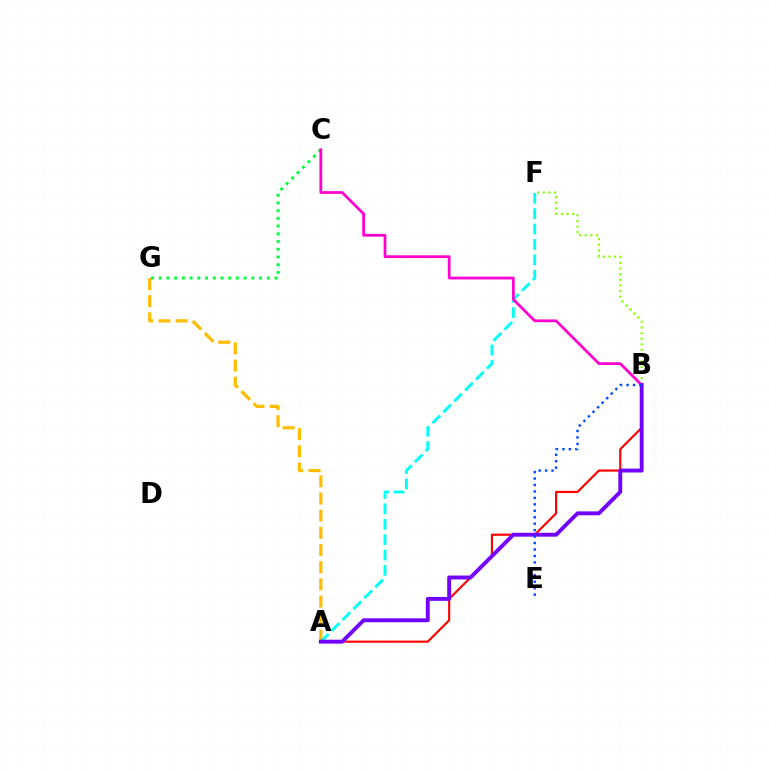{('A', 'G'): [{'color': '#ffbd00', 'line_style': 'dashed', 'thickness': 2.33}], ('A', 'F'): [{'color': '#00fff6', 'line_style': 'dashed', 'thickness': 2.09}], ('A', 'B'): [{'color': '#ff0000', 'line_style': 'solid', 'thickness': 1.54}, {'color': '#7200ff', 'line_style': 'solid', 'thickness': 2.8}], ('C', 'G'): [{'color': '#00ff39', 'line_style': 'dotted', 'thickness': 2.1}], ('B', 'F'): [{'color': '#84ff00', 'line_style': 'dotted', 'thickness': 1.54}], ('B', 'C'): [{'color': '#ff00cf', 'line_style': 'solid', 'thickness': 1.98}], ('B', 'E'): [{'color': '#004bff', 'line_style': 'dotted', 'thickness': 1.75}]}